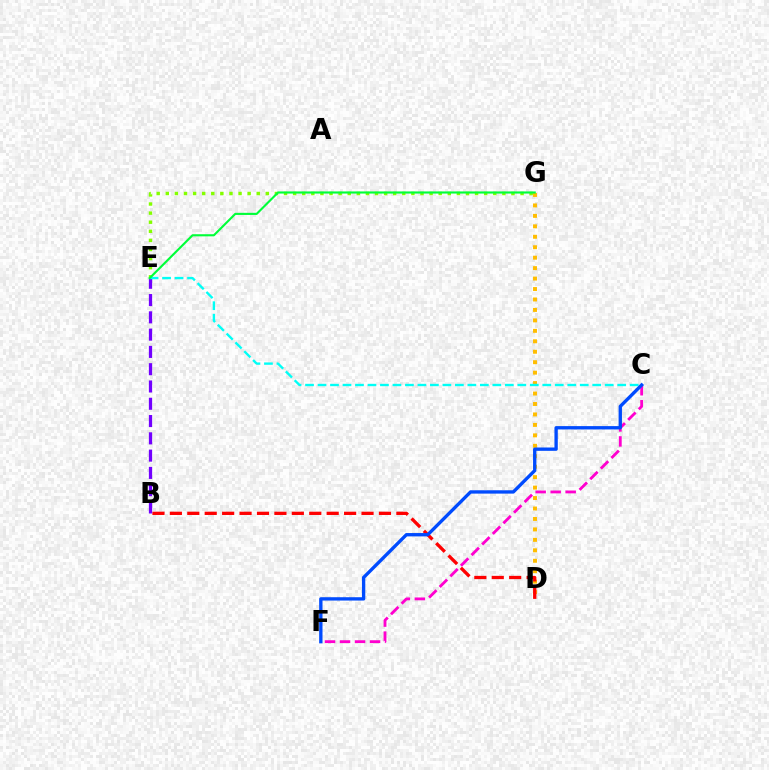{('D', 'G'): [{'color': '#ffbd00', 'line_style': 'dotted', 'thickness': 2.84}], ('B', 'D'): [{'color': '#ff0000', 'line_style': 'dashed', 'thickness': 2.37}], ('E', 'G'): [{'color': '#84ff00', 'line_style': 'dotted', 'thickness': 2.47}, {'color': '#00ff39', 'line_style': 'solid', 'thickness': 1.53}], ('B', 'E'): [{'color': '#7200ff', 'line_style': 'dashed', 'thickness': 2.35}], ('C', 'E'): [{'color': '#00fff6', 'line_style': 'dashed', 'thickness': 1.7}], ('C', 'F'): [{'color': '#ff00cf', 'line_style': 'dashed', 'thickness': 2.04}, {'color': '#004bff', 'line_style': 'solid', 'thickness': 2.41}]}